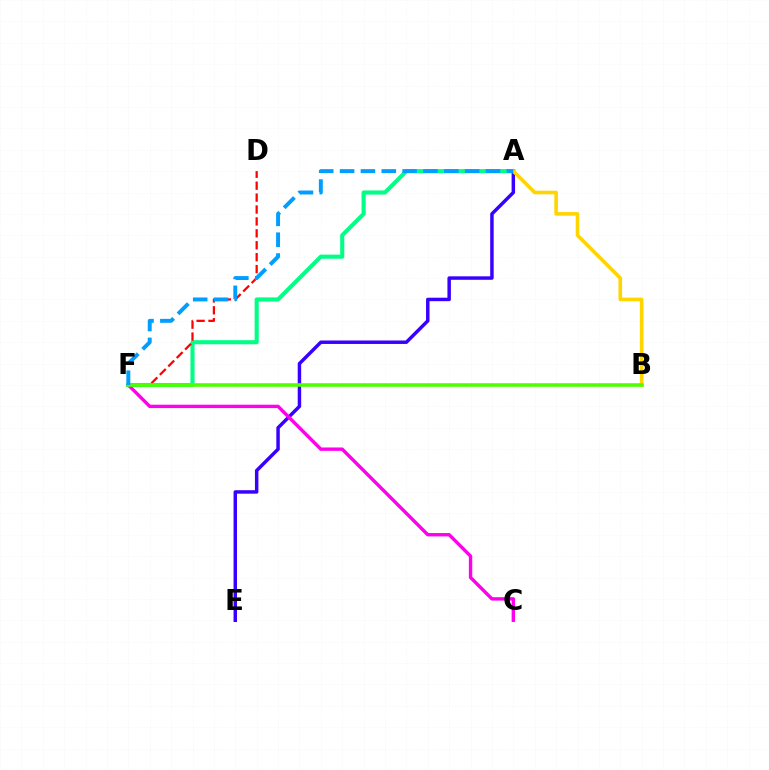{('A', 'E'): [{'color': '#3700ff', 'line_style': 'solid', 'thickness': 2.49}], ('A', 'F'): [{'color': '#00ff86', 'line_style': 'solid', 'thickness': 2.94}, {'color': '#009eff', 'line_style': 'dashed', 'thickness': 2.83}], ('D', 'F'): [{'color': '#ff0000', 'line_style': 'dashed', 'thickness': 1.62}], ('C', 'F'): [{'color': '#ff00ed', 'line_style': 'solid', 'thickness': 2.44}], ('A', 'B'): [{'color': '#ffd500', 'line_style': 'solid', 'thickness': 2.6}], ('B', 'F'): [{'color': '#4fff00', 'line_style': 'solid', 'thickness': 2.57}]}